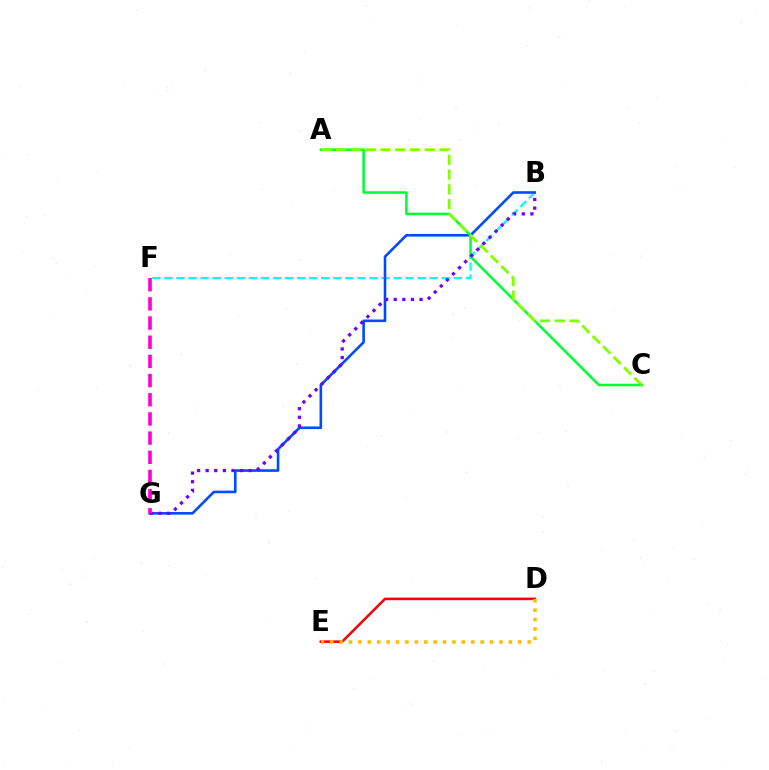{('B', 'F'): [{'color': '#00fff6', 'line_style': 'dashed', 'thickness': 1.64}], ('B', 'G'): [{'color': '#004bff', 'line_style': 'solid', 'thickness': 1.88}, {'color': '#7200ff', 'line_style': 'dotted', 'thickness': 2.34}], ('D', 'E'): [{'color': '#ff0000', 'line_style': 'solid', 'thickness': 1.85}, {'color': '#ffbd00', 'line_style': 'dotted', 'thickness': 2.56}], ('A', 'C'): [{'color': '#00ff39', 'line_style': 'solid', 'thickness': 1.82}, {'color': '#84ff00', 'line_style': 'dashed', 'thickness': 2.01}], ('F', 'G'): [{'color': '#ff00cf', 'line_style': 'dashed', 'thickness': 2.61}]}